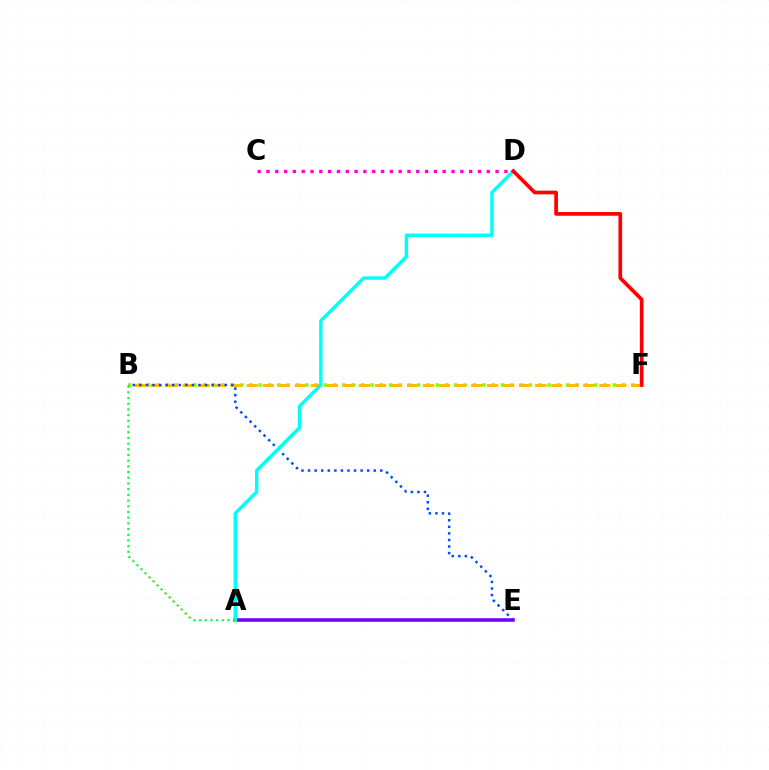{('B', 'F'): [{'color': '#84ff00', 'line_style': 'dotted', 'thickness': 2.53}, {'color': '#ffbd00', 'line_style': 'dashed', 'thickness': 2.18}], ('B', 'E'): [{'color': '#004bff', 'line_style': 'dotted', 'thickness': 1.78}], ('C', 'D'): [{'color': '#ff00cf', 'line_style': 'dotted', 'thickness': 2.39}], ('A', 'E'): [{'color': '#7200ff', 'line_style': 'solid', 'thickness': 2.55}], ('A', 'D'): [{'color': '#00fff6', 'line_style': 'solid', 'thickness': 2.47}], ('A', 'B'): [{'color': '#00ff39', 'line_style': 'dotted', 'thickness': 1.55}], ('D', 'F'): [{'color': '#ff0000', 'line_style': 'solid', 'thickness': 2.66}]}